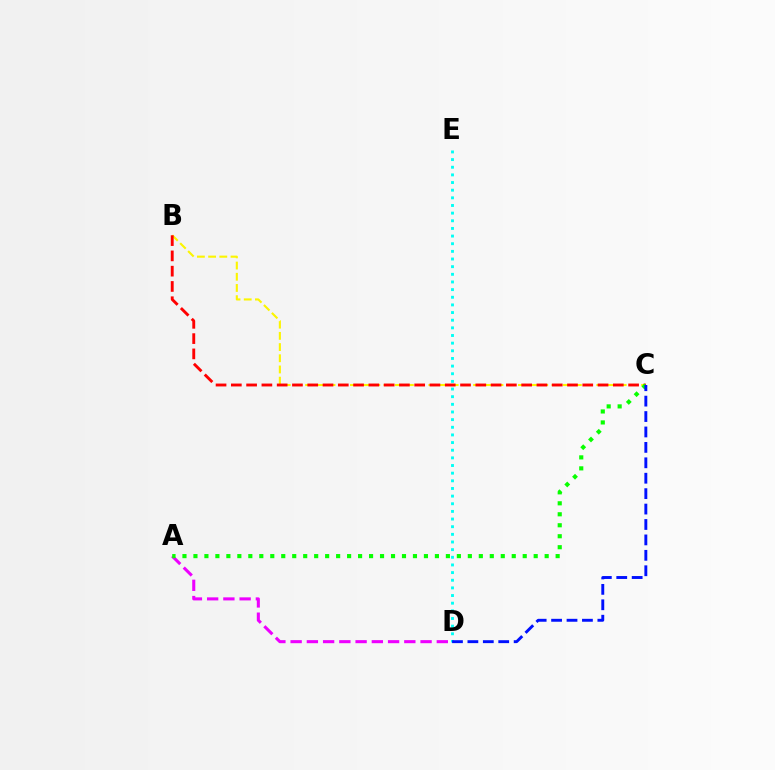{('B', 'C'): [{'color': '#fcf500', 'line_style': 'dashed', 'thickness': 1.52}, {'color': '#ff0000', 'line_style': 'dashed', 'thickness': 2.08}], ('D', 'E'): [{'color': '#00fff6', 'line_style': 'dotted', 'thickness': 2.08}], ('A', 'D'): [{'color': '#ee00ff', 'line_style': 'dashed', 'thickness': 2.21}], ('A', 'C'): [{'color': '#08ff00', 'line_style': 'dotted', 'thickness': 2.98}], ('C', 'D'): [{'color': '#0010ff', 'line_style': 'dashed', 'thickness': 2.09}]}